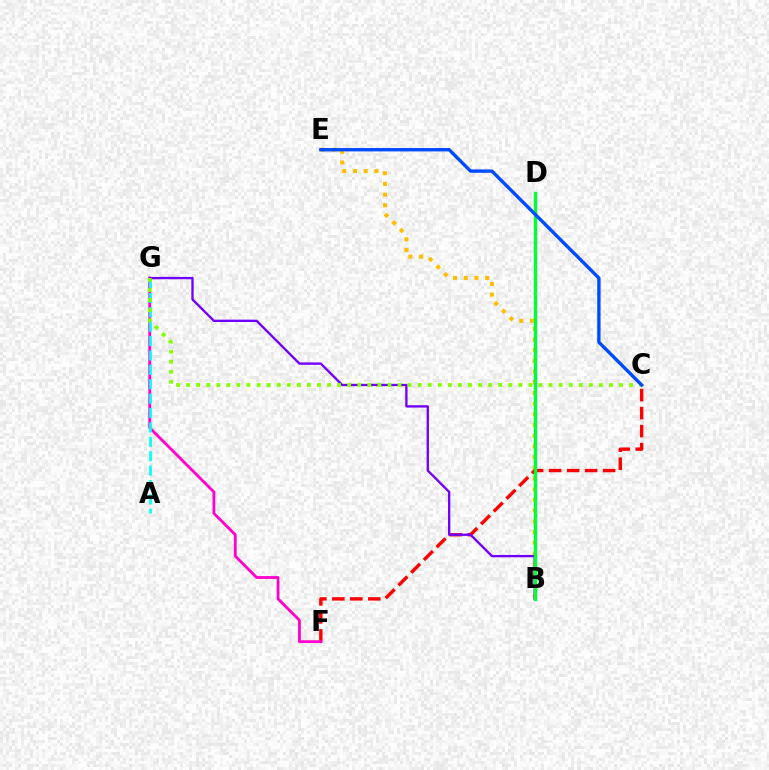{('B', 'E'): [{'color': '#ffbd00', 'line_style': 'dotted', 'thickness': 2.91}], ('C', 'F'): [{'color': '#ff0000', 'line_style': 'dashed', 'thickness': 2.44}], ('F', 'G'): [{'color': '#ff00cf', 'line_style': 'solid', 'thickness': 2.02}], ('A', 'G'): [{'color': '#00fff6', 'line_style': 'dashed', 'thickness': 1.96}], ('B', 'G'): [{'color': '#7200ff', 'line_style': 'solid', 'thickness': 1.69}], ('B', 'D'): [{'color': '#00ff39', 'line_style': 'solid', 'thickness': 2.42}], ('C', 'G'): [{'color': '#84ff00', 'line_style': 'dotted', 'thickness': 2.74}], ('C', 'E'): [{'color': '#004bff', 'line_style': 'solid', 'thickness': 2.43}]}